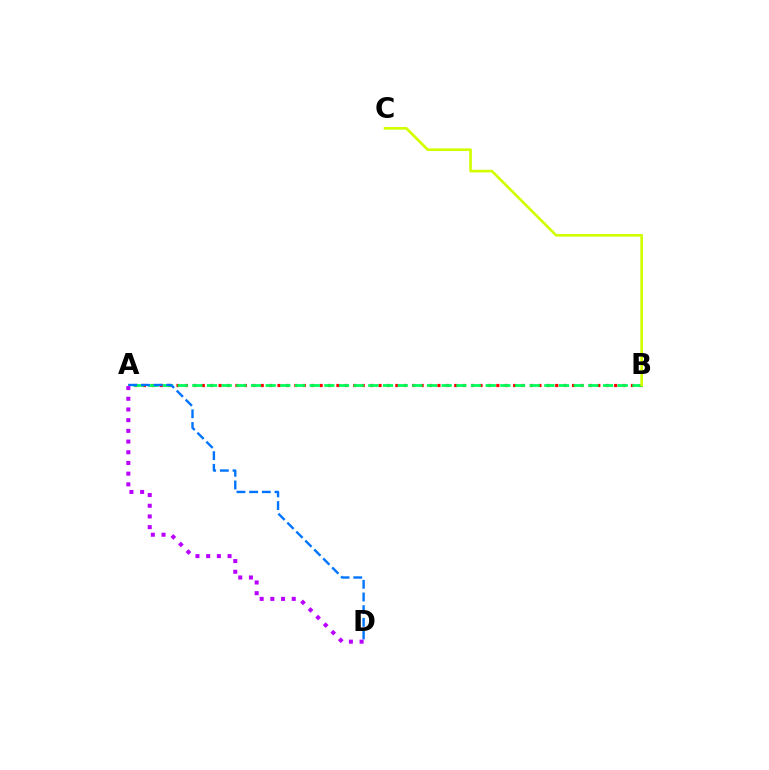{('A', 'B'): [{'color': '#ff0000', 'line_style': 'dotted', 'thickness': 2.29}, {'color': '#00ff5c', 'line_style': 'dashed', 'thickness': 1.99}], ('B', 'C'): [{'color': '#d1ff00', 'line_style': 'solid', 'thickness': 1.92}], ('A', 'D'): [{'color': '#0074ff', 'line_style': 'dashed', 'thickness': 1.72}, {'color': '#b900ff', 'line_style': 'dotted', 'thickness': 2.91}]}